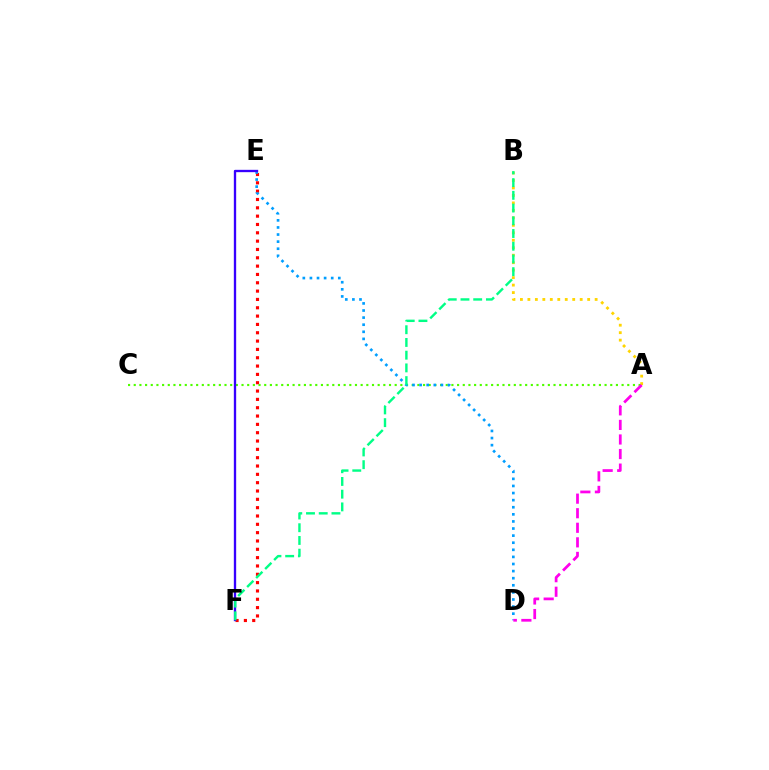{('E', 'F'): [{'color': '#ff0000', 'line_style': 'dotted', 'thickness': 2.26}, {'color': '#3700ff', 'line_style': 'solid', 'thickness': 1.68}], ('A', 'B'): [{'color': '#ffd500', 'line_style': 'dotted', 'thickness': 2.03}], ('A', 'C'): [{'color': '#4fff00', 'line_style': 'dotted', 'thickness': 1.54}], ('D', 'E'): [{'color': '#009eff', 'line_style': 'dotted', 'thickness': 1.93}], ('B', 'F'): [{'color': '#00ff86', 'line_style': 'dashed', 'thickness': 1.73}], ('A', 'D'): [{'color': '#ff00ed', 'line_style': 'dashed', 'thickness': 1.98}]}